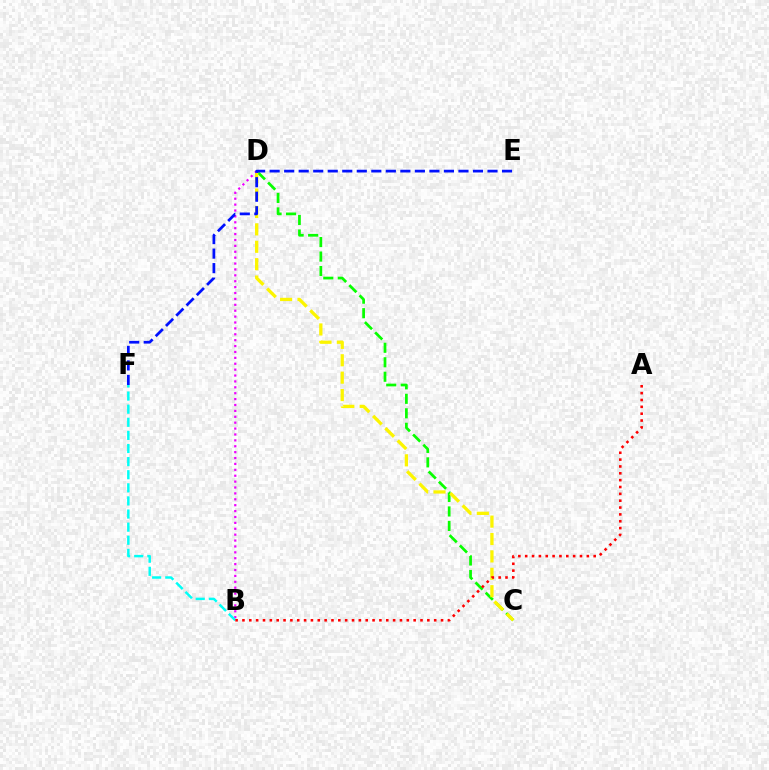{('C', 'D'): [{'color': '#08ff00', 'line_style': 'dashed', 'thickness': 1.97}, {'color': '#fcf500', 'line_style': 'dashed', 'thickness': 2.36}], ('B', 'D'): [{'color': '#ee00ff', 'line_style': 'dotted', 'thickness': 1.6}], ('E', 'F'): [{'color': '#0010ff', 'line_style': 'dashed', 'thickness': 1.97}], ('B', 'F'): [{'color': '#00fff6', 'line_style': 'dashed', 'thickness': 1.78}], ('A', 'B'): [{'color': '#ff0000', 'line_style': 'dotted', 'thickness': 1.86}]}